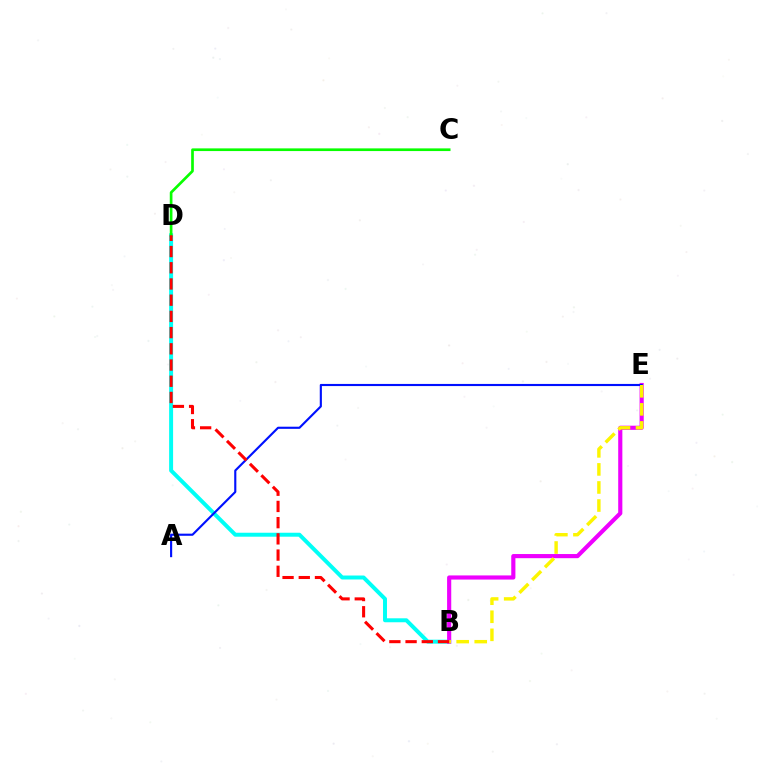{('B', 'D'): [{'color': '#00fff6', 'line_style': 'solid', 'thickness': 2.85}, {'color': '#ff0000', 'line_style': 'dashed', 'thickness': 2.2}], ('B', 'E'): [{'color': '#ee00ff', 'line_style': 'solid', 'thickness': 2.98}, {'color': '#fcf500', 'line_style': 'dashed', 'thickness': 2.45}], ('A', 'E'): [{'color': '#0010ff', 'line_style': 'solid', 'thickness': 1.54}], ('C', 'D'): [{'color': '#08ff00', 'line_style': 'solid', 'thickness': 1.93}]}